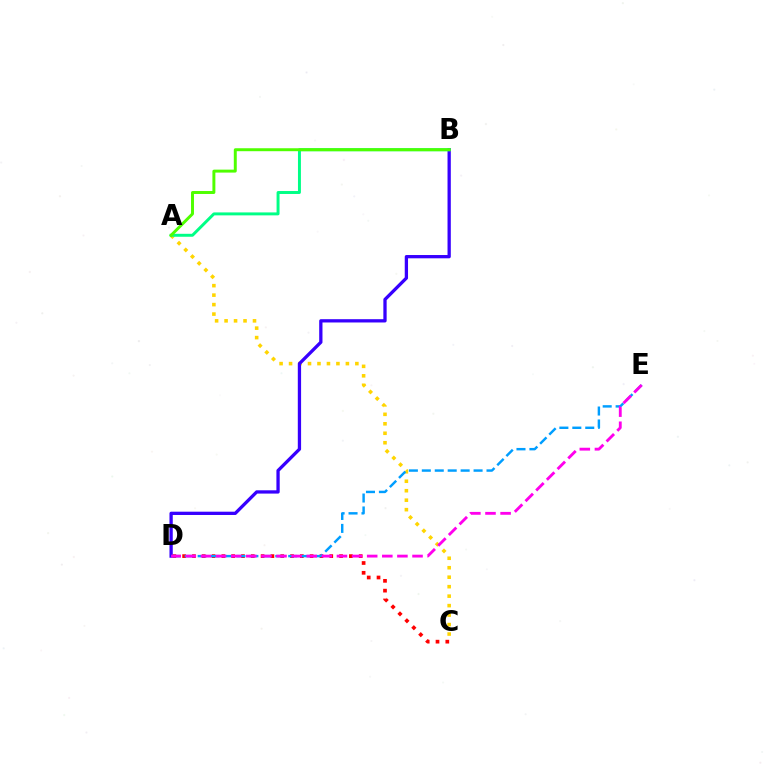{('C', 'D'): [{'color': '#ff0000', 'line_style': 'dotted', 'thickness': 2.67}], ('A', 'C'): [{'color': '#ffd500', 'line_style': 'dotted', 'thickness': 2.57}], ('B', 'D'): [{'color': '#3700ff', 'line_style': 'solid', 'thickness': 2.37}], ('D', 'E'): [{'color': '#009eff', 'line_style': 'dashed', 'thickness': 1.76}, {'color': '#ff00ed', 'line_style': 'dashed', 'thickness': 2.05}], ('A', 'B'): [{'color': '#00ff86', 'line_style': 'solid', 'thickness': 2.13}, {'color': '#4fff00', 'line_style': 'solid', 'thickness': 2.13}]}